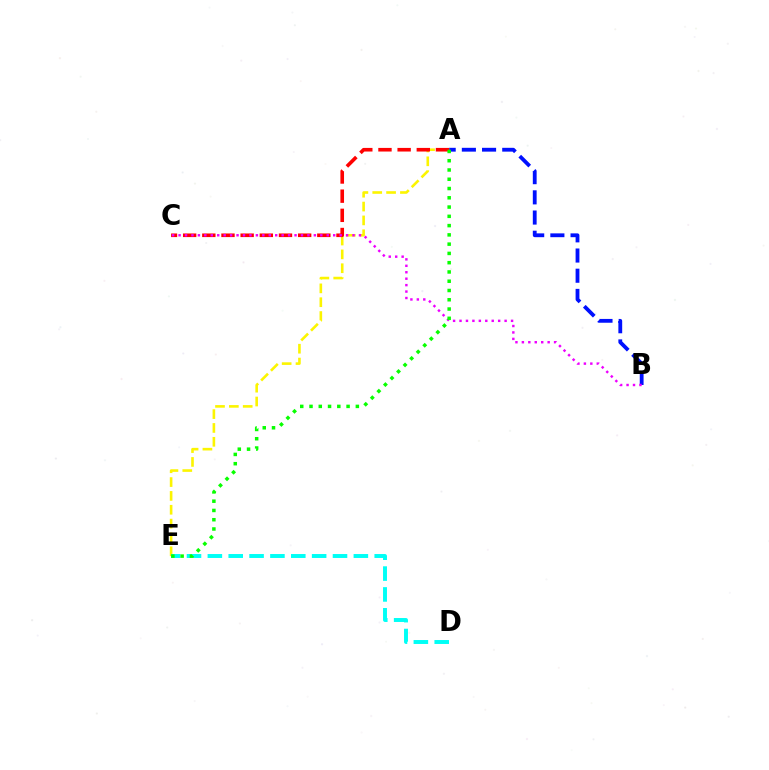{('A', 'E'): [{'color': '#fcf500', 'line_style': 'dashed', 'thickness': 1.88}, {'color': '#08ff00', 'line_style': 'dotted', 'thickness': 2.52}], ('A', 'B'): [{'color': '#0010ff', 'line_style': 'dashed', 'thickness': 2.74}], ('A', 'C'): [{'color': '#ff0000', 'line_style': 'dashed', 'thickness': 2.6}], ('D', 'E'): [{'color': '#00fff6', 'line_style': 'dashed', 'thickness': 2.83}], ('B', 'C'): [{'color': '#ee00ff', 'line_style': 'dotted', 'thickness': 1.75}]}